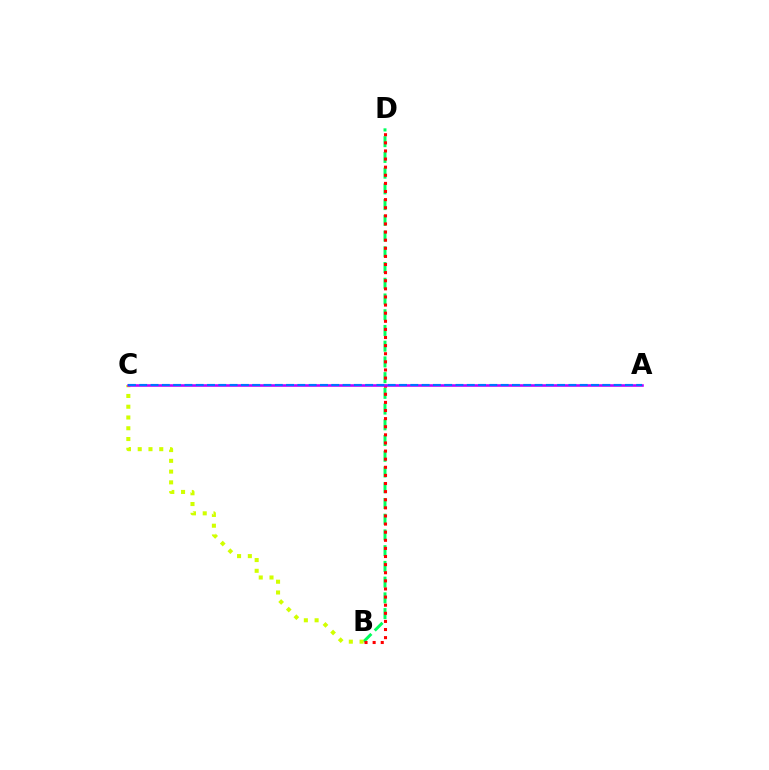{('B', 'D'): [{'color': '#00ff5c', 'line_style': 'dashed', 'thickness': 2.14}, {'color': '#ff0000', 'line_style': 'dotted', 'thickness': 2.2}], ('B', 'C'): [{'color': '#d1ff00', 'line_style': 'dotted', 'thickness': 2.92}], ('A', 'C'): [{'color': '#b900ff', 'line_style': 'solid', 'thickness': 1.85}, {'color': '#0074ff', 'line_style': 'dashed', 'thickness': 1.53}]}